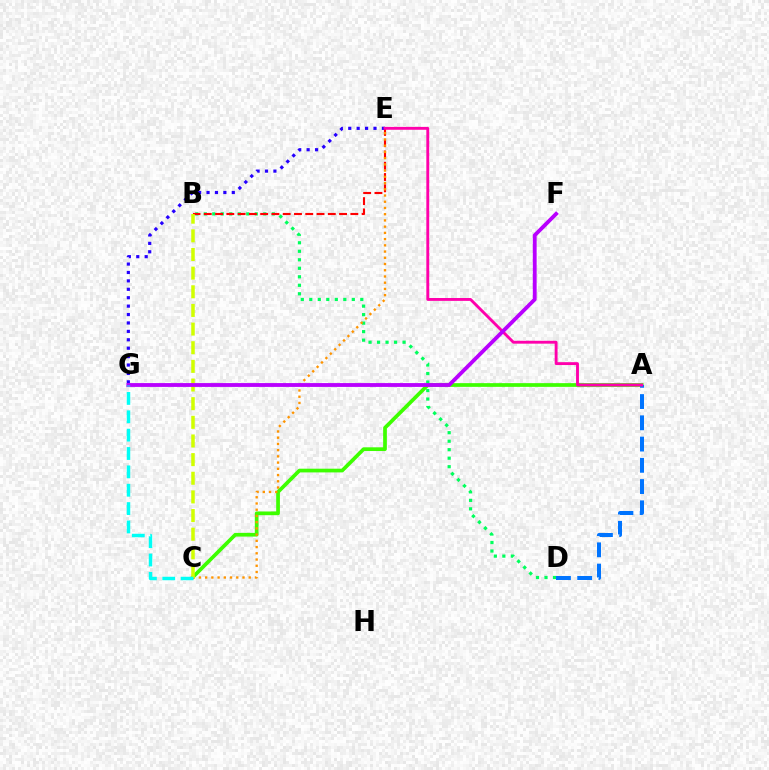{('B', 'D'): [{'color': '#00ff5c', 'line_style': 'dotted', 'thickness': 2.31}], ('A', 'C'): [{'color': '#3dff00', 'line_style': 'solid', 'thickness': 2.67}], ('A', 'D'): [{'color': '#0074ff', 'line_style': 'dashed', 'thickness': 2.89}], ('B', 'E'): [{'color': '#ff0000', 'line_style': 'dashed', 'thickness': 1.53}], ('E', 'G'): [{'color': '#2500ff', 'line_style': 'dotted', 'thickness': 2.29}], ('C', 'E'): [{'color': '#ff9400', 'line_style': 'dotted', 'thickness': 1.69}], ('A', 'E'): [{'color': '#ff00ac', 'line_style': 'solid', 'thickness': 2.07}], ('B', 'C'): [{'color': '#d1ff00', 'line_style': 'dashed', 'thickness': 2.53}], ('F', 'G'): [{'color': '#b900ff', 'line_style': 'solid', 'thickness': 2.76}], ('C', 'G'): [{'color': '#00fff6', 'line_style': 'dashed', 'thickness': 2.49}]}